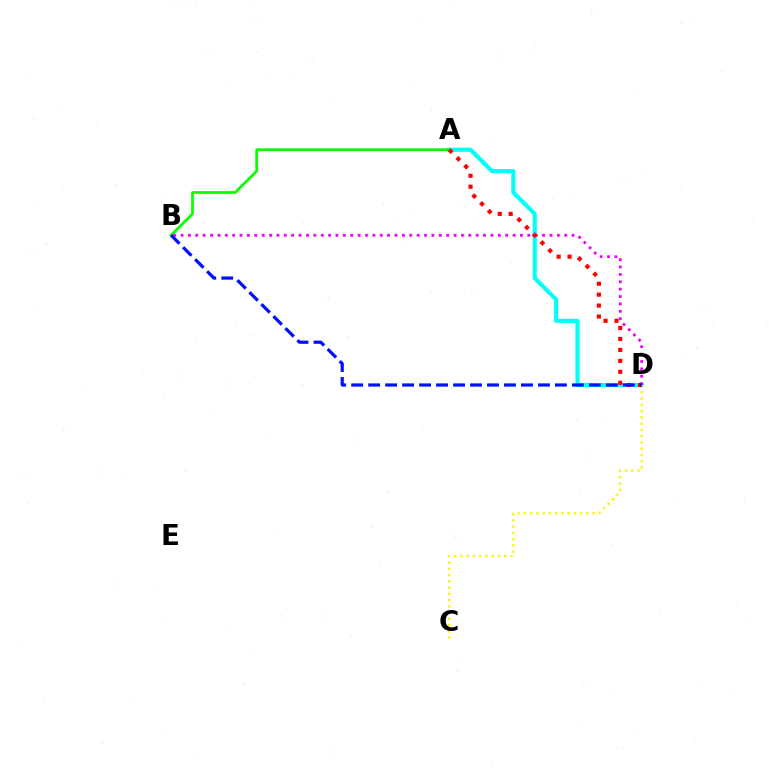{('A', 'D'): [{'color': '#00fff6', 'line_style': 'solid', 'thickness': 2.96}, {'color': '#ff0000', 'line_style': 'dotted', 'thickness': 2.97}], ('A', 'B'): [{'color': '#08ff00', 'line_style': 'solid', 'thickness': 1.97}], ('B', 'D'): [{'color': '#ee00ff', 'line_style': 'dotted', 'thickness': 2.0}, {'color': '#0010ff', 'line_style': 'dashed', 'thickness': 2.31}], ('C', 'D'): [{'color': '#fcf500', 'line_style': 'dotted', 'thickness': 1.7}]}